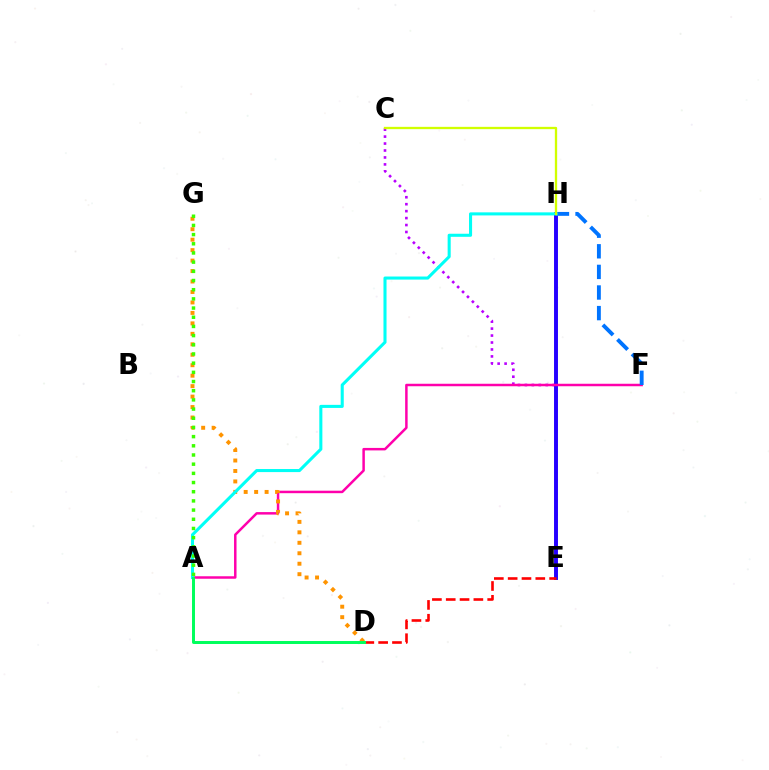{('C', 'E'): [{'color': '#b900ff', 'line_style': 'dotted', 'thickness': 1.89}], ('E', 'H'): [{'color': '#2500ff', 'line_style': 'solid', 'thickness': 2.83}], ('A', 'F'): [{'color': '#ff00ac', 'line_style': 'solid', 'thickness': 1.79}], ('F', 'H'): [{'color': '#0074ff', 'line_style': 'dashed', 'thickness': 2.8}], ('D', 'G'): [{'color': '#ff9400', 'line_style': 'dotted', 'thickness': 2.84}], ('A', 'H'): [{'color': '#00fff6', 'line_style': 'solid', 'thickness': 2.21}], ('A', 'G'): [{'color': '#3dff00', 'line_style': 'dotted', 'thickness': 2.5}], ('D', 'E'): [{'color': '#ff0000', 'line_style': 'dashed', 'thickness': 1.88}], ('A', 'D'): [{'color': '#00ff5c', 'line_style': 'solid', 'thickness': 2.14}], ('C', 'H'): [{'color': '#d1ff00', 'line_style': 'solid', 'thickness': 1.66}]}